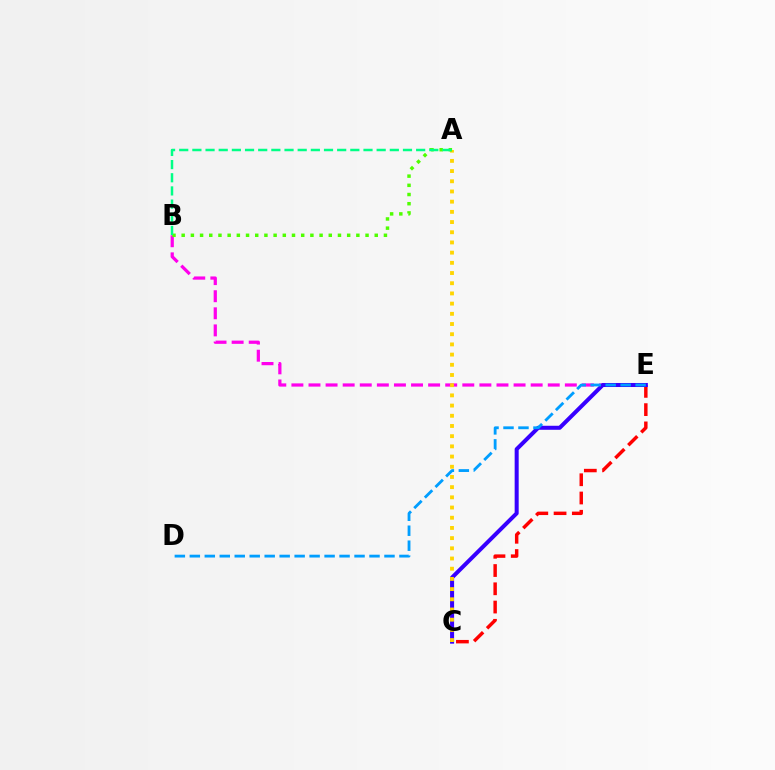{('C', 'E'): [{'color': '#ff0000', 'line_style': 'dashed', 'thickness': 2.48}, {'color': '#3700ff', 'line_style': 'solid', 'thickness': 2.9}], ('B', 'E'): [{'color': '#ff00ed', 'line_style': 'dashed', 'thickness': 2.32}], ('A', 'C'): [{'color': '#ffd500', 'line_style': 'dotted', 'thickness': 2.77}], ('A', 'B'): [{'color': '#4fff00', 'line_style': 'dotted', 'thickness': 2.5}, {'color': '#00ff86', 'line_style': 'dashed', 'thickness': 1.79}], ('D', 'E'): [{'color': '#009eff', 'line_style': 'dashed', 'thickness': 2.03}]}